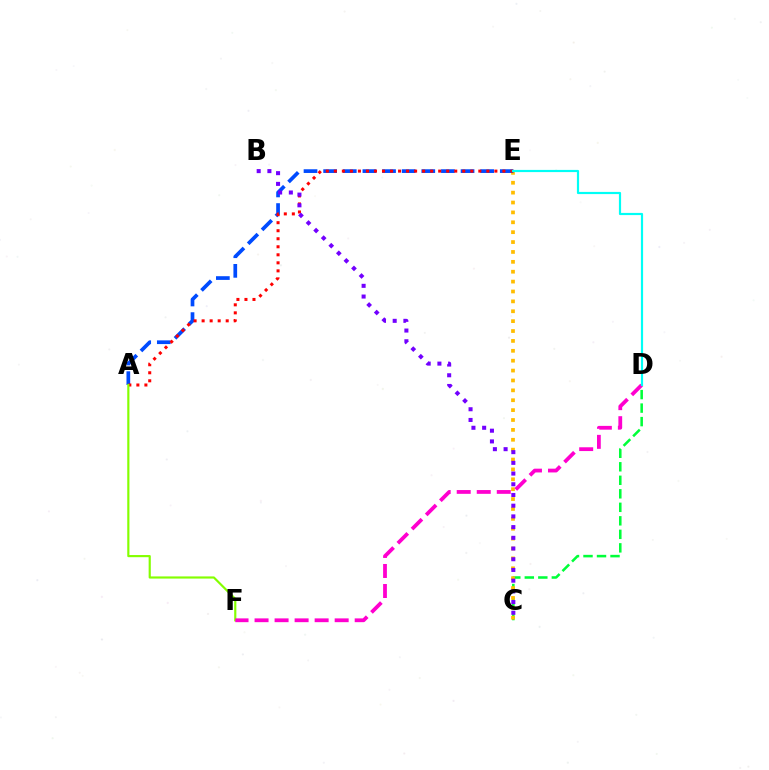{('C', 'D'): [{'color': '#00ff39', 'line_style': 'dashed', 'thickness': 1.84}], ('C', 'E'): [{'color': '#ffbd00', 'line_style': 'dotted', 'thickness': 2.69}], ('A', 'E'): [{'color': '#004bff', 'line_style': 'dashed', 'thickness': 2.67}, {'color': '#ff0000', 'line_style': 'dotted', 'thickness': 2.18}], ('A', 'F'): [{'color': '#84ff00', 'line_style': 'solid', 'thickness': 1.56}], ('B', 'C'): [{'color': '#7200ff', 'line_style': 'dotted', 'thickness': 2.91}], ('D', 'F'): [{'color': '#ff00cf', 'line_style': 'dashed', 'thickness': 2.72}], ('D', 'E'): [{'color': '#00fff6', 'line_style': 'solid', 'thickness': 1.57}]}